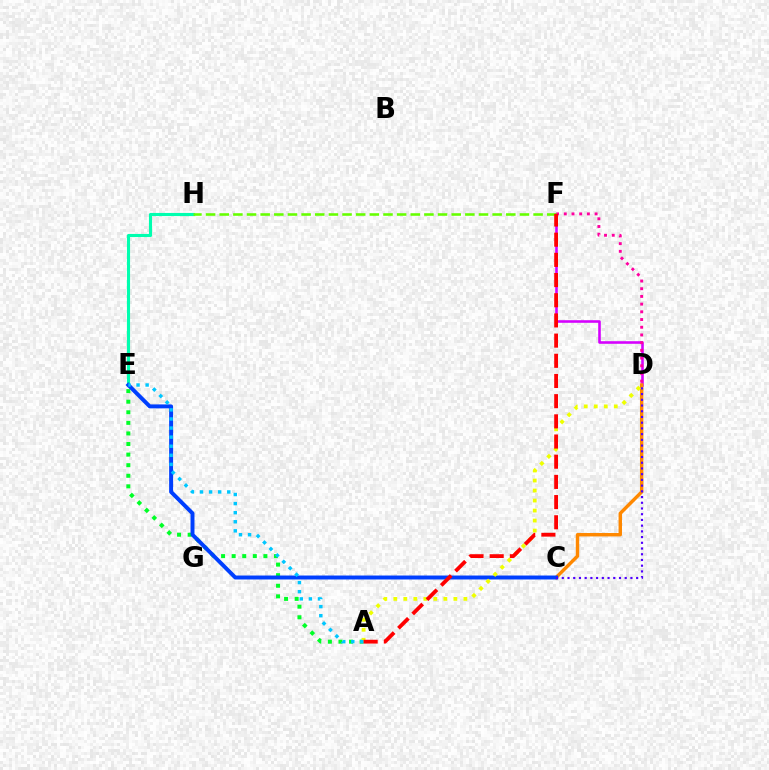{('A', 'E'): [{'color': '#00ff27', 'line_style': 'dotted', 'thickness': 2.87}, {'color': '#00c7ff', 'line_style': 'dotted', 'thickness': 2.47}], ('D', 'F'): [{'color': '#d600ff', 'line_style': 'solid', 'thickness': 1.86}, {'color': '#ff00a0', 'line_style': 'dotted', 'thickness': 2.09}], ('C', 'D'): [{'color': '#ff8800', 'line_style': 'solid', 'thickness': 2.46}, {'color': '#4f00ff', 'line_style': 'dotted', 'thickness': 1.55}], ('E', 'H'): [{'color': '#00ffaf', 'line_style': 'solid', 'thickness': 2.24}], ('C', 'E'): [{'color': '#003fff', 'line_style': 'solid', 'thickness': 2.85}], ('A', 'D'): [{'color': '#eeff00', 'line_style': 'dotted', 'thickness': 2.72}], ('F', 'H'): [{'color': '#66ff00', 'line_style': 'dashed', 'thickness': 1.85}], ('A', 'F'): [{'color': '#ff0000', 'line_style': 'dashed', 'thickness': 2.74}]}